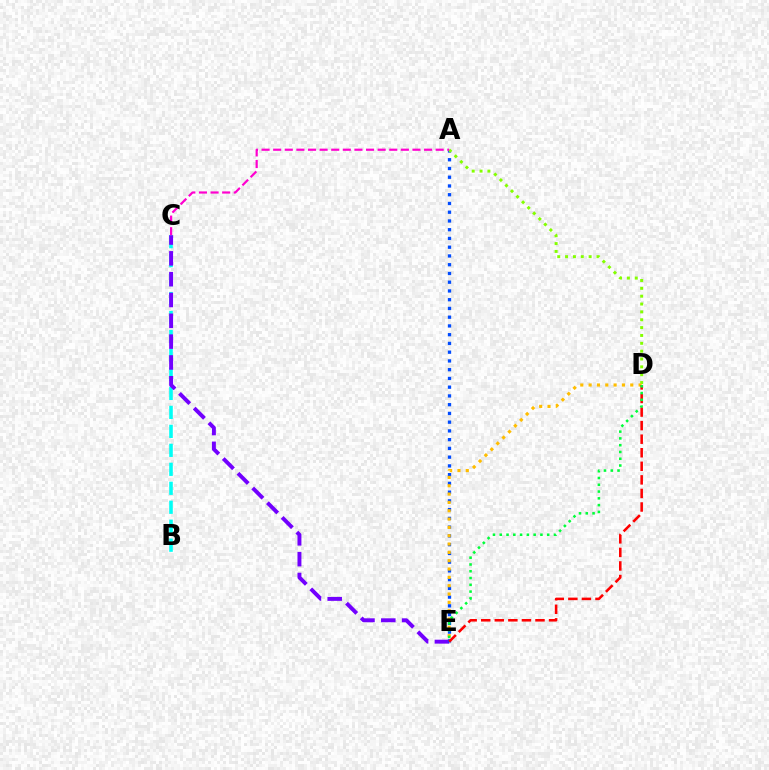{('B', 'C'): [{'color': '#00fff6', 'line_style': 'dashed', 'thickness': 2.58}], ('C', 'E'): [{'color': '#7200ff', 'line_style': 'dashed', 'thickness': 2.83}], ('A', 'E'): [{'color': '#004bff', 'line_style': 'dotted', 'thickness': 2.38}], ('A', 'D'): [{'color': '#84ff00', 'line_style': 'dotted', 'thickness': 2.13}], ('D', 'E'): [{'color': '#ffbd00', 'line_style': 'dotted', 'thickness': 2.26}, {'color': '#ff0000', 'line_style': 'dashed', 'thickness': 1.84}, {'color': '#00ff39', 'line_style': 'dotted', 'thickness': 1.84}], ('A', 'C'): [{'color': '#ff00cf', 'line_style': 'dashed', 'thickness': 1.58}]}